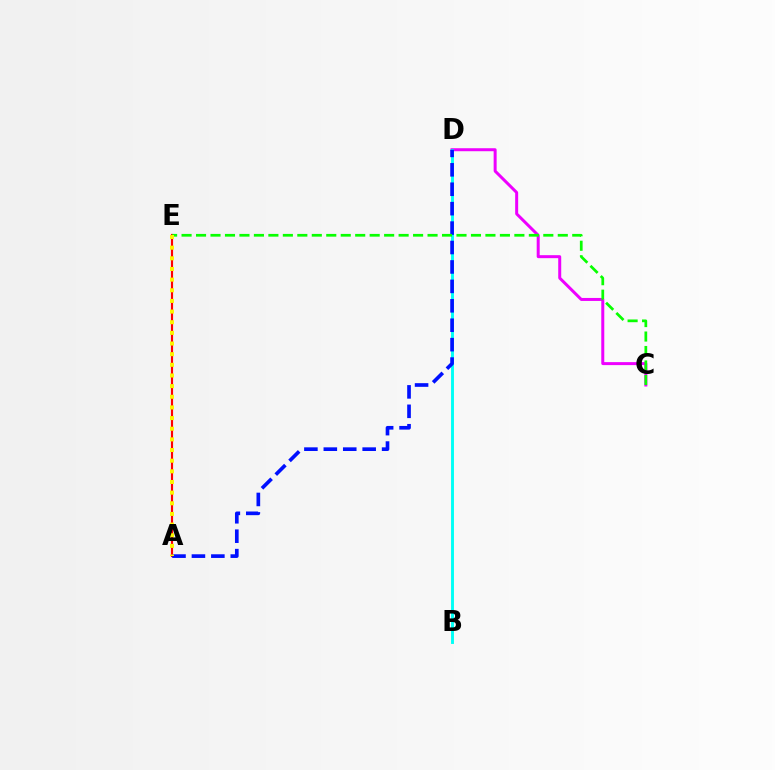{('C', 'D'): [{'color': '#ee00ff', 'line_style': 'solid', 'thickness': 2.15}], ('B', 'D'): [{'color': '#00fff6', 'line_style': 'solid', 'thickness': 2.09}], ('A', 'E'): [{'color': '#ff0000', 'line_style': 'solid', 'thickness': 1.55}, {'color': '#fcf500', 'line_style': 'dotted', 'thickness': 2.89}], ('A', 'D'): [{'color': '#0010ff', 'line_style': 'dashed', 'thickness': 2.64}], ('C', 'E'): [{'color': '#08ff00', 'line_style': 'dashed', 'thickness': 1.97}]}